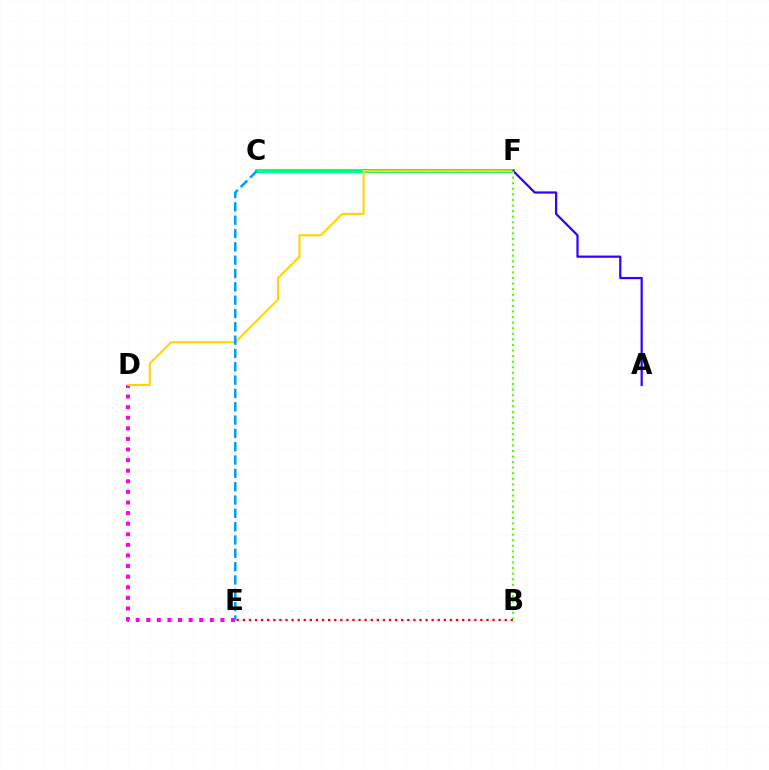{('C', 'F'): [{'color': '#00ff86', 'line_style': 'solid', 'thickness': 2.92}], ('B', 'E'): [{'color': '#ff0000', 'line_style': 'dotted', 'thickness': 1.65}], ('D', 'E'): [{'color': '#ff00ed', 'line_style': 'dotted', 'thickness': 2.88}], ('D', 'F'): [{'color': '#ffd500', 'line_style': 'solid', 'thickness': 1.5}], ('A', 'F'): [{'color': '#3700ff', 'line_style': 'solid', 'thickness': 1.6}], ('B', 'F'): [{'color': '#4fff00', 'line_style': 'dotted', 'thickness': 1.52}], ('C', 'E'): [{'color': '#009eff', 'line_style': 'dashed', 'thickness': 1.81}]}